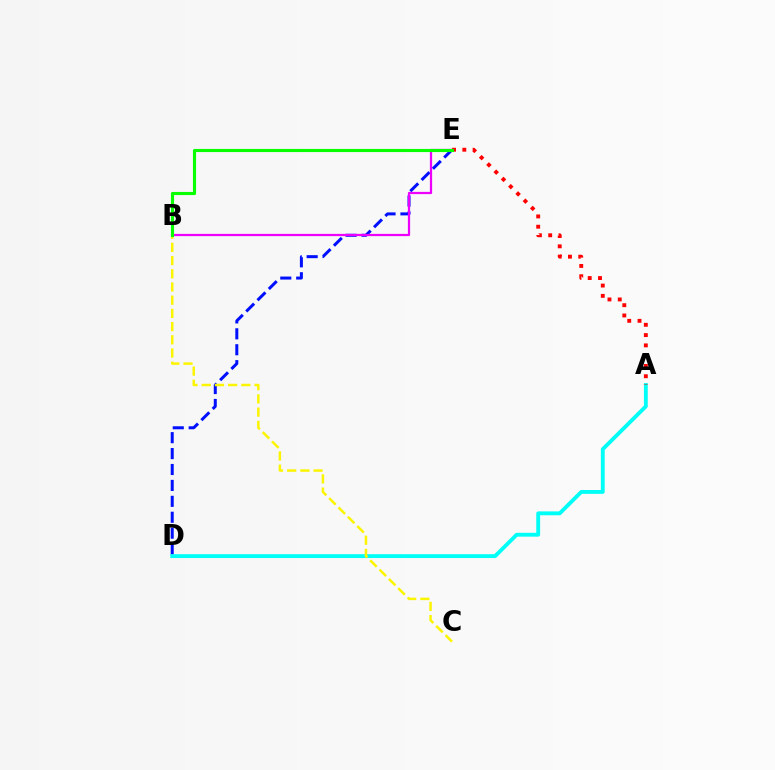{('D', 'E'): [{'color': '#0010ff', 'line_style': 'dashed', 'thickness': 2.16}], ('A', 'D'): [{'color': '#00fff6', 'line_style': 'solid', 'thickness': 2.78}], ('B', 'E'): [{'color': '#ee00ff', 'line_style': 'solid', 'thickness': 1.61}, {'color': '#08ff00', 'line_style': 'solid', 'thickness': 2.24}], ('A', 'E'): [{'color': '#ff0000', 'line_style': 'dotted', 'thickness': 2.79}], ('B', 'C'): [{'color': '#fcf500', 'line_style': 'dashed', 'thickness': 1.79}]}